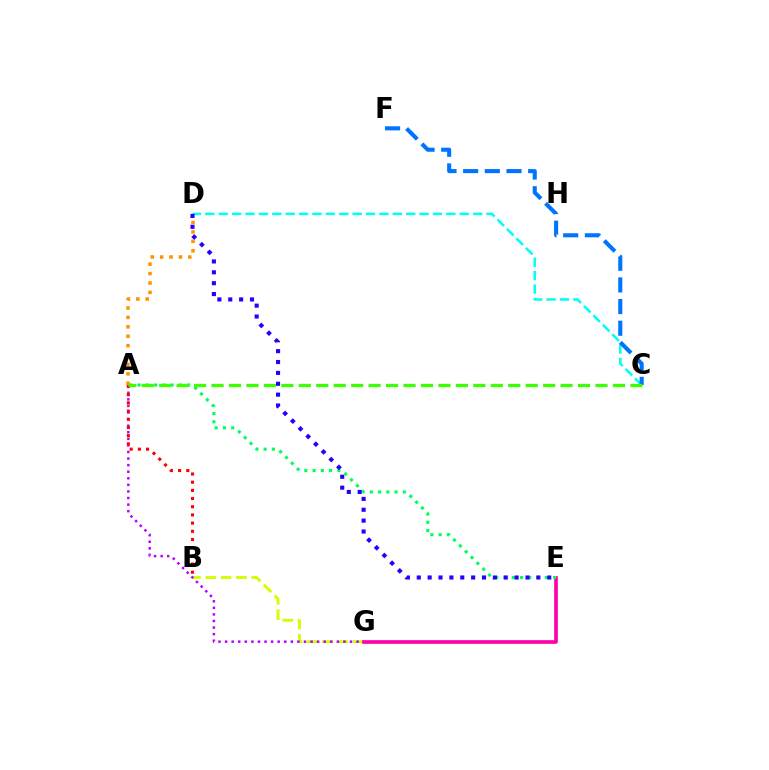{('B', 'G'): [{'color': '#d1ff00', 'line_style': 'dashed', 'thickness': 2.08}], ('A', 'G'): [{'color': '#b900ff', 'line_style': 'dotted', 'thickness': 1.79}], ('C', 'D'): [{'color': '#00fff6', 'line_style': 'dashed', 'thickness': 1.82}], ('E', 'G'): [{'color': '#ff00ac', 'line_style': 'solid', 'thickness': 2.64}], ('A', 'B'): [{'color': '#ff0000', 'line_style': 'dotted', 'thickness': 2.22}], ('A', 'E'): [{'color': '#00ff5c', 'line_style': 'dotted', 'thickness': 2.24}], ('C', 'F'): [{'color': '#0074ff', 'line_style': 'dashed', 'thickness': 2.94}], ('A', 'D'): [{'color': '#ff9400', 'line_style': 'dotted', 'thickness': 2.55}], ('D', 'E'): [{'color': '#2500ff', 'line_style': 'dotted', 'thickness': 2.95}], ('A', 'C'): [{'color': '#3dff00', 'line_style': 'dashed', 'thickness': 2.37}]}